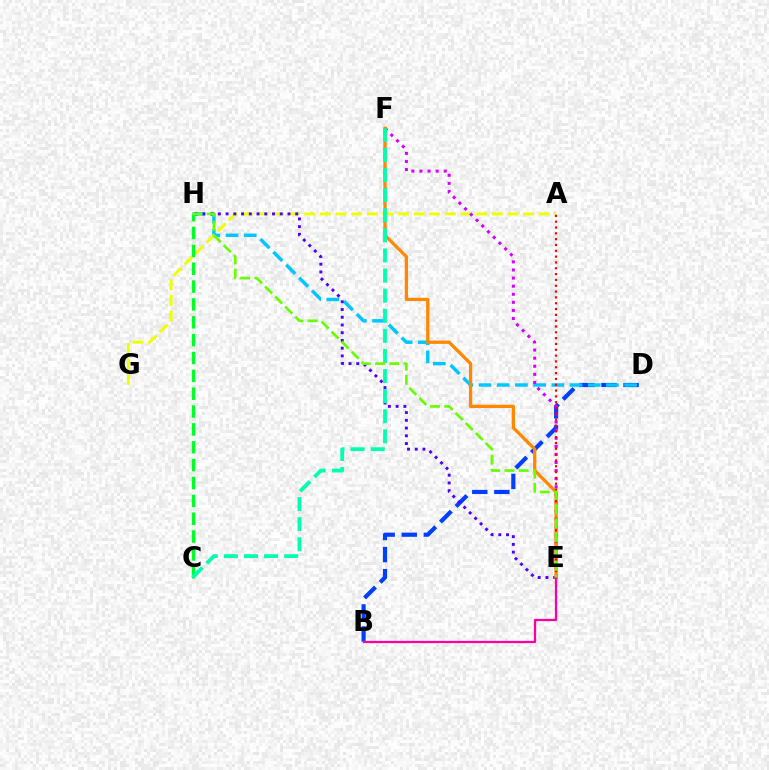{('B', 'D'): [{'color': '#003fff', 'line_style': 'dashed', 'thickness': 3.0}], ('D', 'H'): [{'color': '#00c7ff', 'line_style': 'dashed', 'thickness': 2.47}], ('A', 'G'): [{'color': '#eeff00', 'line_style': 'dashed', 'thickness': 2.12}], ('E', 'F'): [{'color': '#d600ff', 'line_style': 'dotted', 'thickness': 2.2}, {'color': '#ff8800', 'line_style': 'solid', 'thickness': 2.37}], ('E', 'H'): [{'color': '#4f00ff', 'line_style': 'dotted', 'thickness': 2.1}, {'color': '#66ff00', 'line_style': 'dashed', 'thickness': 1.93}], ('C', 'H'): [{'color': '#00ff27', 'line_style': 'dashed', 'thickness': 2.43}], ('A', 'E'): [{'color': '#ff0000', 'line_style': 'dotted', 'thickness': 1.58}], ('C', 'F'): [{'color': '#00ffaf', 'line_style': 'dashed', 'thickness': 2.73}], ('B', 'E'): [{'color': '#ff00a0', 'line_style': 'solid', 'thickness': 1.63}]}